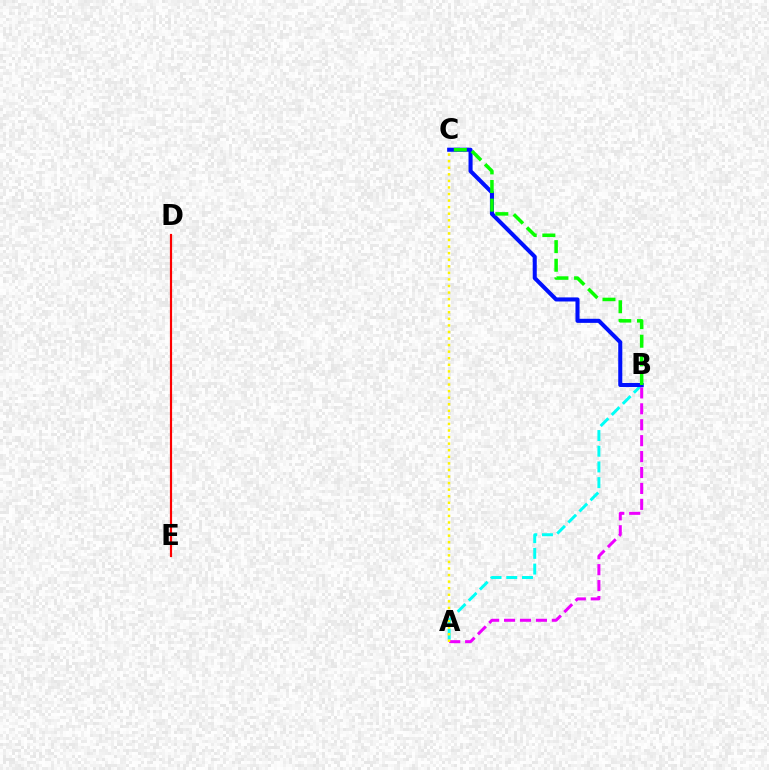{('A', 'B'): [{'color': '#00fff6', 'line_style': 'dashed', 'thickness': 2.13}, {'color': '#ee00ff', 'line_style': 'dashed', 'thickness': 2.16}], ('D', 'E'): [{'color': '#ff0000', 'line_style': 'solid', 'thickness': 1.57}], ('B', 'C'): [{'color': '#0010ff', 'line_style': 'solid', 'thickness': 2.93}, {'color': '#08ff00', 'line_style': 'dashed', 'thickness': 2.53}], ('A', 'C'): [{'color': '#fcf500', 'line_style': 'dotted', 'thickness': 1.79}]}